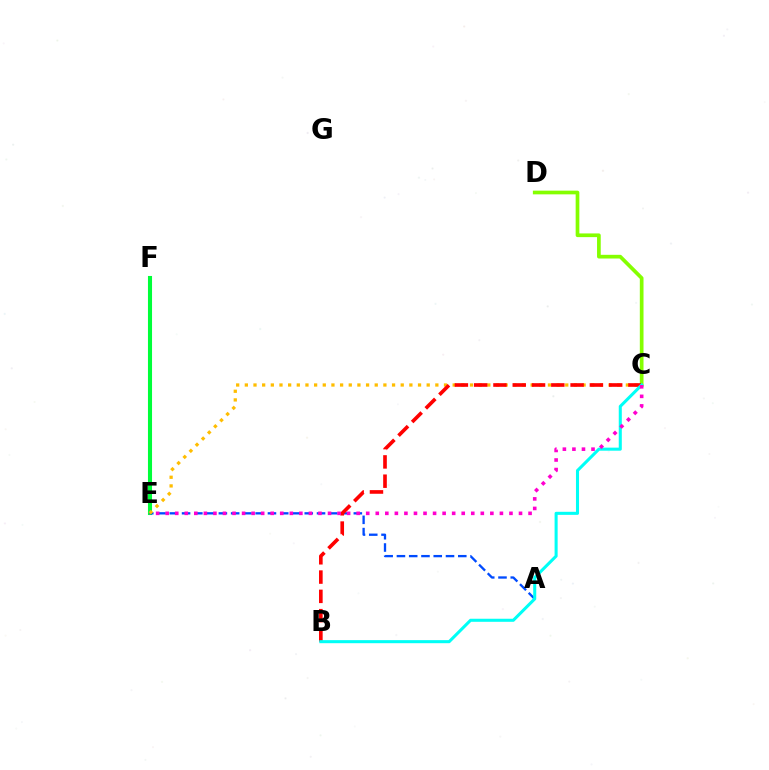{('E', 'F'): [{'color': '#7200ff', 'line_style': 'solid', 'thickness': 2.85}, {'color': '#00ff39', 'line_style': 'solid', 'thickness': 2.94}], ('C', 'D'): [{'color': '#84ff00', 'line_style': 'solid', 'thickness': 2.66}], ('A', 'E'): [{'color': '#004bff', 'line_style': 'dashed', 'thickness': 1.67}], ('C', 'E'): [{'color': '#ffbd00', 'line_style': 'dotted', 'thickness': 2.35}, {'color': '#ff00cf', 'line_style': 'dotted', 'thickness': 2.59}], ('B', 'C'): [{'color': '#ff0000', 'line_style': 'dashed', 'thickness': 2.62}, {'color': '#00fff6', 'line_style': 'solid', 'thickness': 2.2}]}